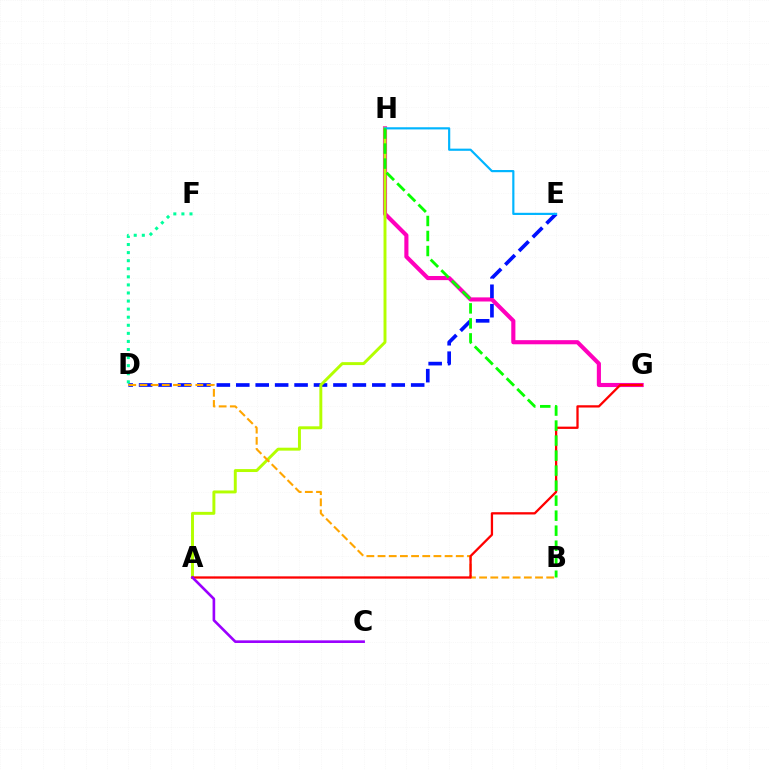{('G', 'H'): [{'color': '#ff00bd', 'line_style': 'solid', 'thickness': 2.97}], ('D', 'E'): [{'color': '#0010ff', 'line_style': 'dashed', 'thickness': 2.64}], ('A', 'H'): [{'color': '#b3ff00', 'line_style': 'solid', 'thickness': 2.12}], ('B', 'D'): [{'color': '#ffa500', 'line_style': 'dashed', 'thickness': 1.52}], ('D', 'F'): [{'color': '#00ff9d', 'line_style': 'dotted', 'thickness': 2.19}], ('A', 'G'): [{'color': '#ff0000', 'line_style': 'solid', 'thickness': 1.64}], ('A', 'C'): [{'color': '#9b00ff', 'line_style': 'solid', 'thickness': 1.89}], ('E', 'H'): [{'color': '#00b5ff', 'line_style': 'solid', 'thickness': 1.56}], ('B', 'H'): [{'color': '#08ff00', 'line_style': 'dashed', 'thickness': 2.04}]}